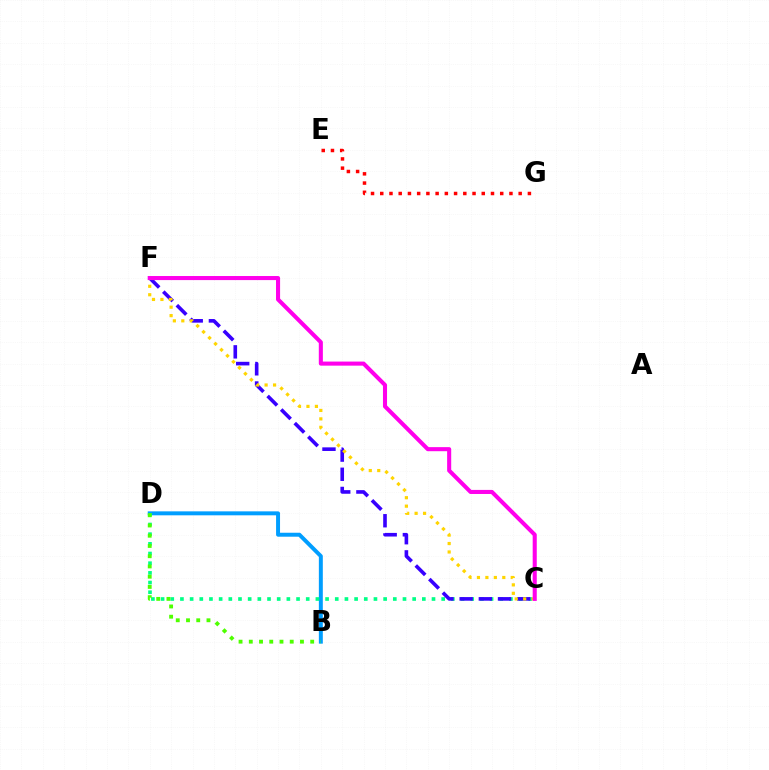{('B', 'D'): [{'color': '#009eff', 'line_style': 'solid', 'thickness': 2.85}, {'color': '#4fff00', 'line_style': 'dotted', 'thickness': 2.78}], ('C', 'D'): [{'color': '#00ff86', 'line_style': 'dotted', 'thickness': 2.63}], ('C', 'F'): [{'color': '#3700ff', 'line_style': 'dashed', 'thickness': 2.61}, {'color': '#ffd500', 'line_style': 'dotted', 'thickness': 2.3}, {'color': '#ff00ed', 'line_style': 'solid', 'thickness': 2.93}], ('E', 'G'): [{'color': '#ff0000', 'line_style': 'dotted', 'thickness': 2.51}]}